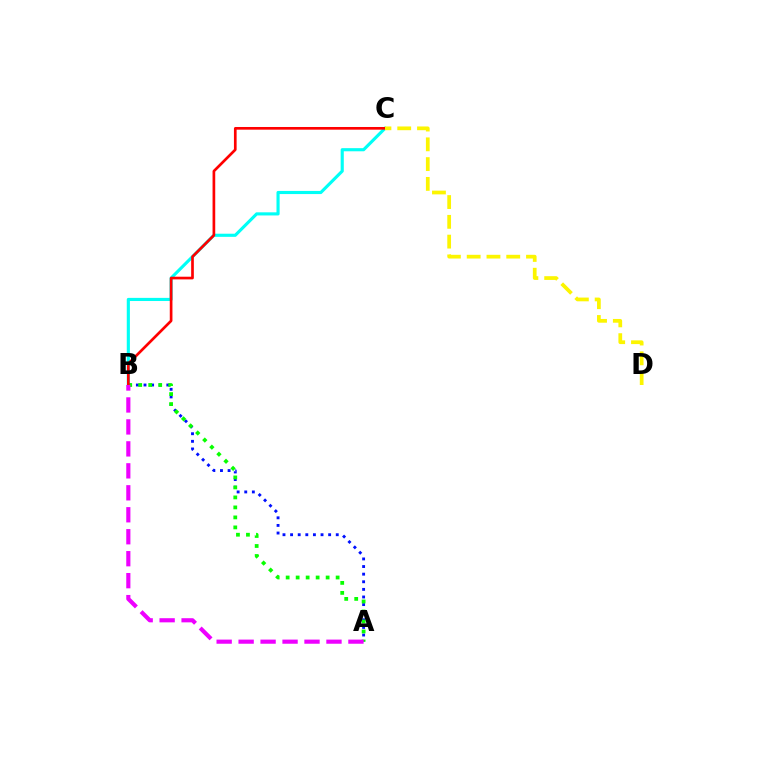{('B', 'C'): [{'color': '#00fff6', 'line_style': 'solid', 'thickness': 2.26}, {'color': '#ff0000', 'line_style': 'solid', 'thickness': 1.93}], ('A', 'B'): [{'color': '#0010ff', 'line_style': 'dotted', 'thickness': 2.07}, {'color': '#08ff00', 'line_style': 'dotted', 'thickness': 2.72}, {'color': '#ee00ff', 'line_style': 'dashed', 'thickness': 2.98}], ('C', 'D'): [{'color': '#fcf500', 'line_style': 'dashed', 'thickness': 2.69}]}